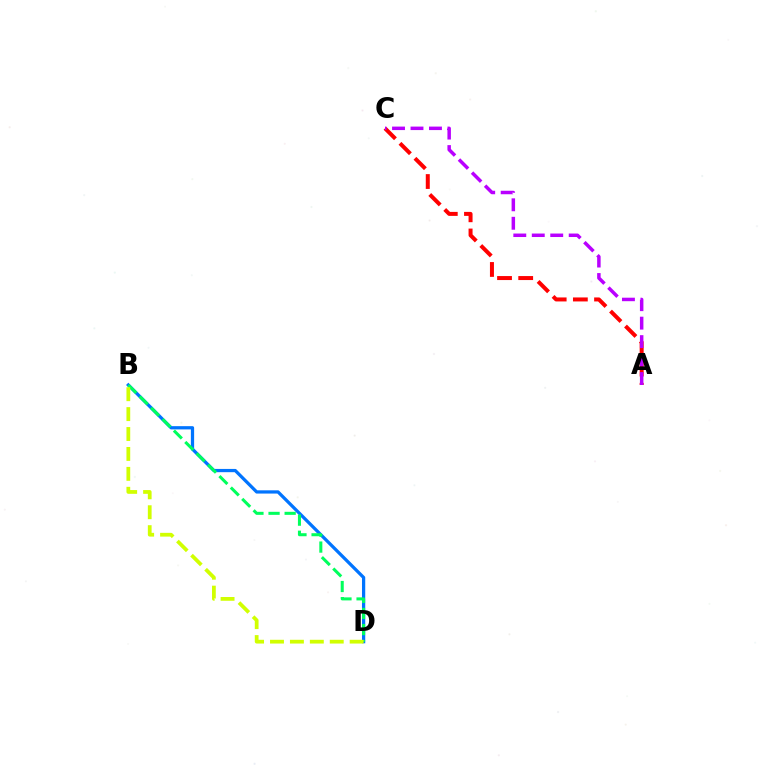{('A', 'C'): [{'color': '#ff0000', 'line_style': 'dashed', 'thickness': 2.88}, {'color': '#b900ff', 'line_style': 'dashed', 'thickness': 2.51}], ('B', 'D'): [{'color': '#0074ff', 'line_style': 'solid', 'thickness': 2.34}, {'color': '#00ff5c', 'line_style': 'dashed', 'thickness': 2.19}, {'color': '#d1ff00', 'line_style': 'dashed', 'thickness': 2.71}]}